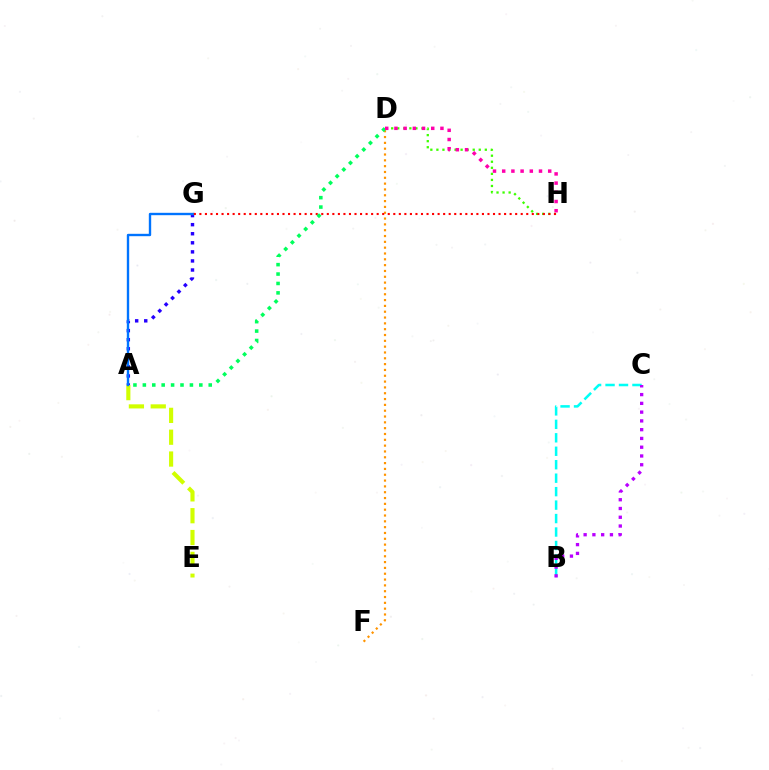{('A', 'E'): [{'color': '#d1ff00', 'line_style': 'dashed', 'thickness': 2.97}], ('D', 'H'): [{'color': '#3dff00', 'line_style': 'dotted', 'thickness': 1.64}, {'color': '#ff00ac', 'line_style': 'dotted', 'thickness': 2.5}], ('D', 'F'): [{'color': '#ff9400', 'line_style': 'dotted', 'thickness': 1.58}], ('A', 'G'): [{'color': '#2500ff', 'line_style': 'dotted', 'thickness': 2.46}, {'color': '#0074ff', 'line_style': 'solid', 'thickness': 1.71}], ('G', 'H'): [{'color': '#ff0000', 'line_style': 'dotted', 'thickness': 1.51}], ('B', 'C'): [{'color': '#00fff6', 'line_style': 'dashed', 'thickness': 1.83}, {'color': '#b900ff', 'line_style': 'dotted', 'thickness': 2.38}], ('A', 'D'): [{'color': '#00ff5c', 'line_style': 'dotted', 'thickness': 2.56}]}